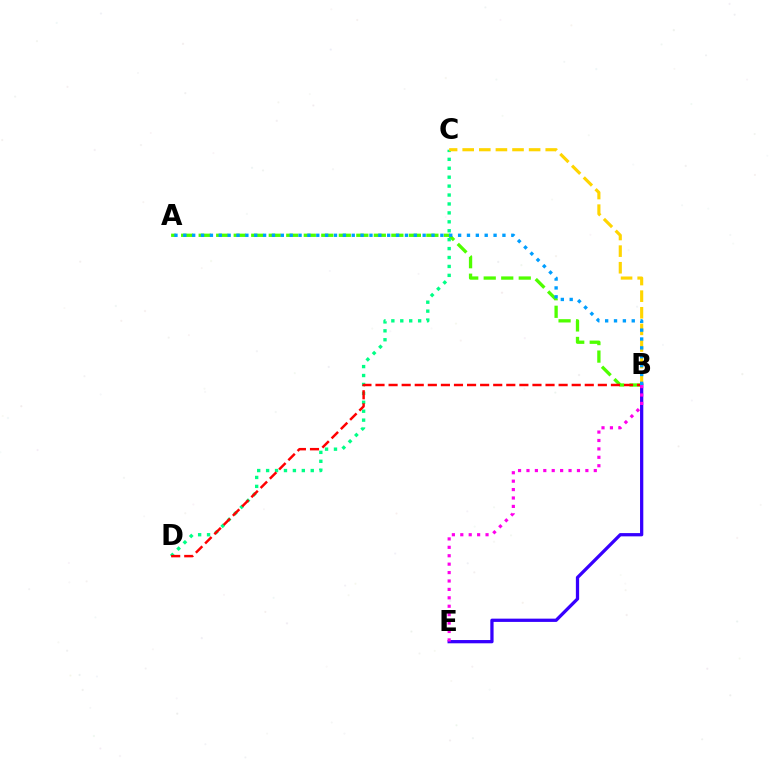{('A', 'B'): [{'color': '#4fff00', 'line_style': 'dashed', 'thickness': 2.38}, {'color': '#009eff', 'line_style': 'dotted', 'thickness': 2.41}], ('C', 'D'): [{'color': '#00ff86', 'line_style': 'dotted', 'thickness': 2.42}], ('B', 'C'): [{'color': '#ffd500', 'line_style': 'dashed', 'thickness': 2.26}], ('B', 'D'): [{'color': '#ff0000', 'line_style': 'dashed', 'thickness': 1.78}], ('B', 'E'): [{'color': '#3700ff', 'line_style': 'solid', 'thickness': 2.35}, {'color': '#ff00ed', 'line_style': 'dotted', 'thickness': 2.29}]}